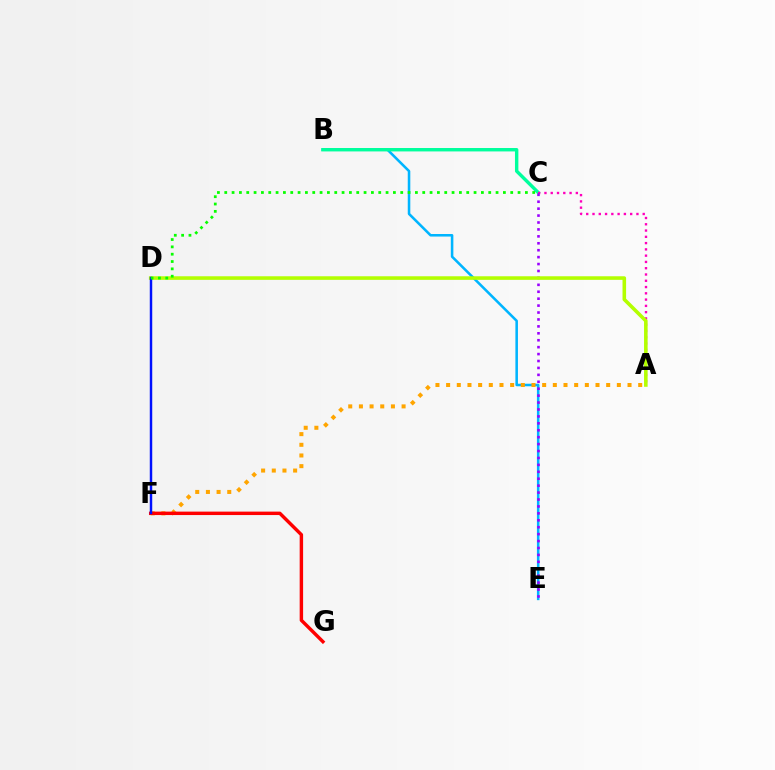{('B', 'E'): [{'color': '#00b5ff', 'line_style': 'solid', 'thickness': 1.84}], ('B', 'C'): [{'color': '#00ff9d', 'line_style': 'solid', 'thickness': 2.45}], ('A', 'C'): [{'color': '#ff00bd', 'line_style': 'dotted', 'thickness': 1.71}], ('A', 'F'): [{'color': '#ffa500', 'line_style': 'dotted', 'thickness': 2.9}], ('F', 'G'): [{'color': '#ff0000', 'line_style': 'solid', 'thickness': 2.47}], ('C', 'E'): [{'color': '#9b00ff', 'line_style': 'dotted', 'thickness': 1.88}], ('A', 'D'): [{'color': '#b3ff00', 'line_style': 'solid', 'thickness': 2.58}], ('D', 'F'): [{'color': '#0010ff', 'line_style': 'solid', 'thickness': 1.77}], ('C', 'D'): [{'color': '#08ff00', 'line_style': 'dotted', 'thickness': 1.99}]}